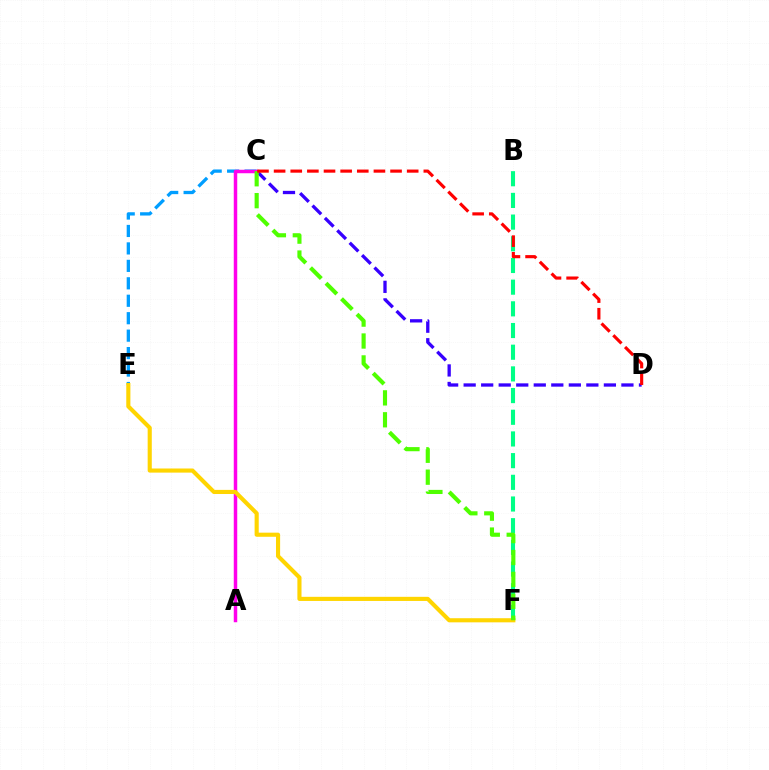{('C', 'D'): [{'color': '#3700ff', 'line_style': 'dashed', 'thickness': 2.38}, {'color': '#ff0000', 'line_style': 'dashed', 'thickness': 2.26}], ('C', 'E'): [{'color': '#009eff', 'line_style': 'dashed', 'thickness': 2.37}], ('A', 'C'): [{'color': '#ff00ed', 'line_style': 'solid', 'thickness': 2.51}], ('E', 'F'): [{'color': '#ffd500', 'line_style': 'solid', 'thickness': 2.97}], ('B', 'F'): [{'color': '#00ff86', 'line_style': 'dashed', 'thickness': 2.95}], ('C', 'F'): [{'color': '#4fff00', 'line_style': 'dashed', 'thickness': 2.98}]}